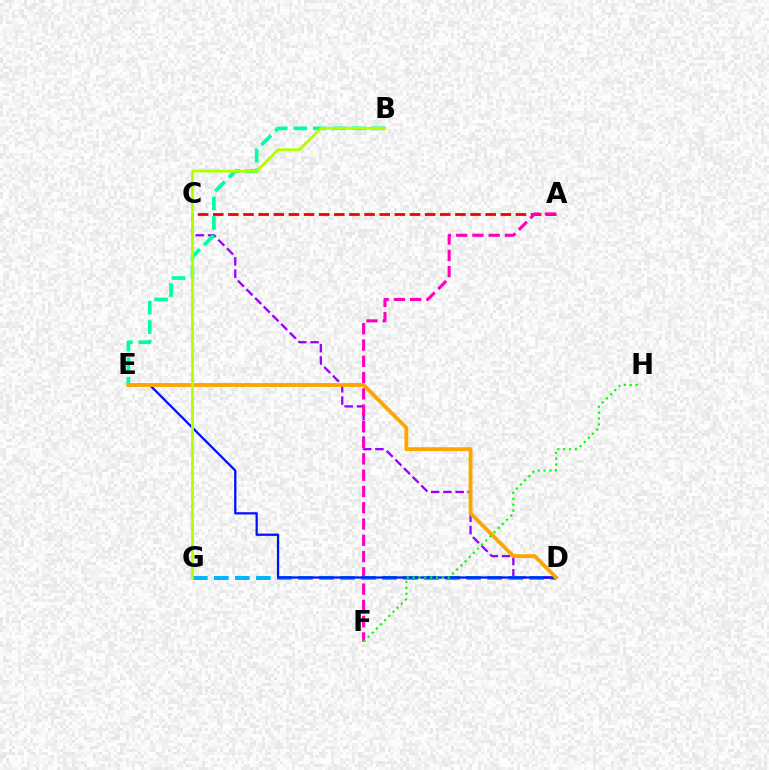{('C', 'D'): [{'color': '#9b00ff', 'line_style': 'dashed', 'thickness': 1.66}], ('A', 'C'): [{'color': '#ff0000', 'line_style': 'dashed', 'thickness': 2.06}], ('A', 'F'): [{'color': '#ff00bd', 'line_style': 'dashed', 'thickness': 2.21}], ('D', 'G'): [{'color': '#00b5ff', 'line_style': 'dashed', 'thickness': 2.86}], ('B', 'E'): [{'color': '#00ff9d', 'line_style': 'dashed', 'thickness': 2.65}], ('D', 'E'): [{'color': '#0010ff', 'line_style': 'solid', 'thickness': 1.63}, {'color': '#ffa500', 'line_style': 'solid', 'thickness': 2.78}], ('B', 'G'): [{'color': '#b3ff00', 'line_style': 'solid', 'thickness': 2.01}], ('F', 'H'): [{'color': '#08ff00', 'line_style': 'dotted', 'thickness': 1.59}]}